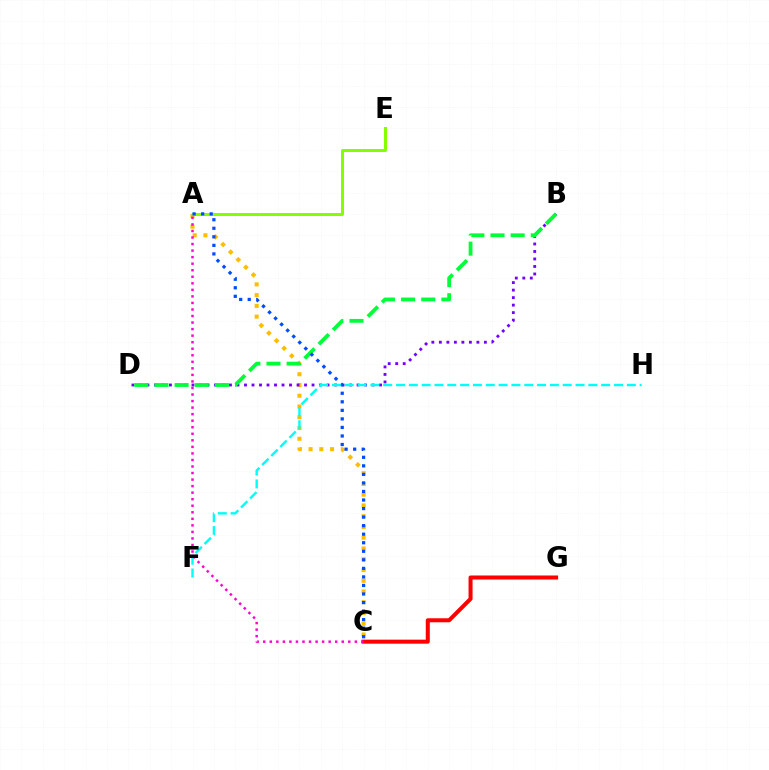{('A', 'C'): [{'color': '#ffbd00', 'line_style': 'dotted', 'thickness': 2.92}, {'color': '#ff00cf', 'line_style': 'dotted', 'thickness': 1.78}, {'color': '#004bff', 'line_style': 'dotted', 'thickness': 2.32}], ('C', 'G'): [{'color': '#ff0000', 'line_style': 'solid', 'thickness': 2.9}], ('B', 'D'): [{'color': '#7200ff', 'line_style': 'dotted', 'thickness': 2.04}, {'color': '#00ff39', 'line_style': 'dashed', 'thickness': 2.74}], ('A', 'E'): [{'color': '#84ff00', 'line_style': 'solid', 'thickness': 2.16}], ('F', 'H'): [{'color': '#00fff6', 'line_style': 'dashed', 'thickness': 1.74}]}